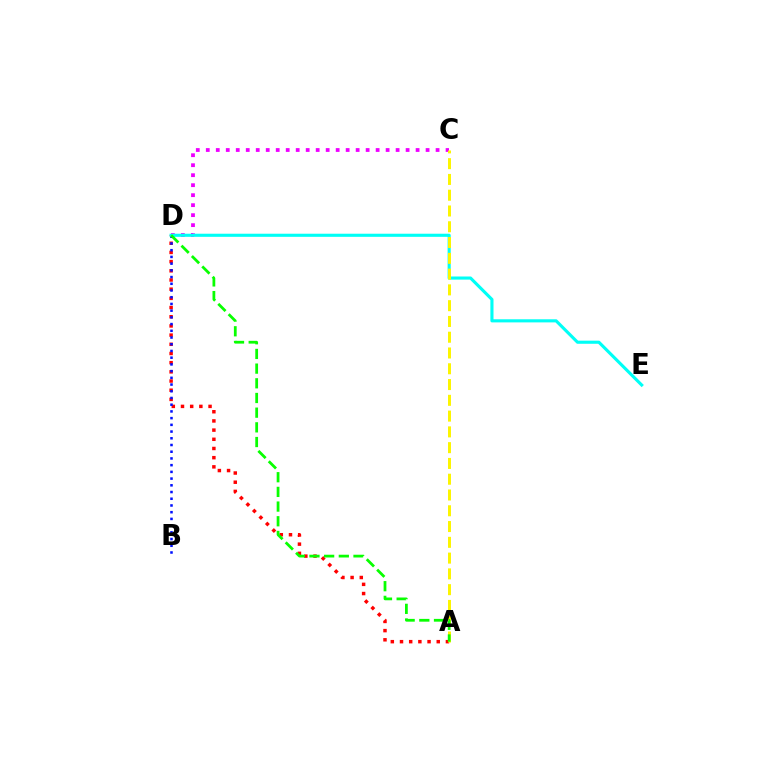{('C', 'D'): [{'color': '#ee00ff', 'line_style': 'dotted', 'thickness': 2.71}], ('A', 'D'): [{'color': '#ff0000', 'line_style': 'dotted', 'thickness': 2.5}, {'color': '#08ff00', 'line_style': 'dashed', 'thickness': 1.99}], ('B', 'D'): [{'color': '#0010ff', 'line_style': 'dotted', 'thickness': 1.83}], ('D', 'E'): [{'color': '#00fff6', 'line_style': 'solid', 'thickness': 2.24}], ('A', 'C'): [{'color': '#fcf500', 'line_style': 'dashed', 'thickness': 2.14}]}